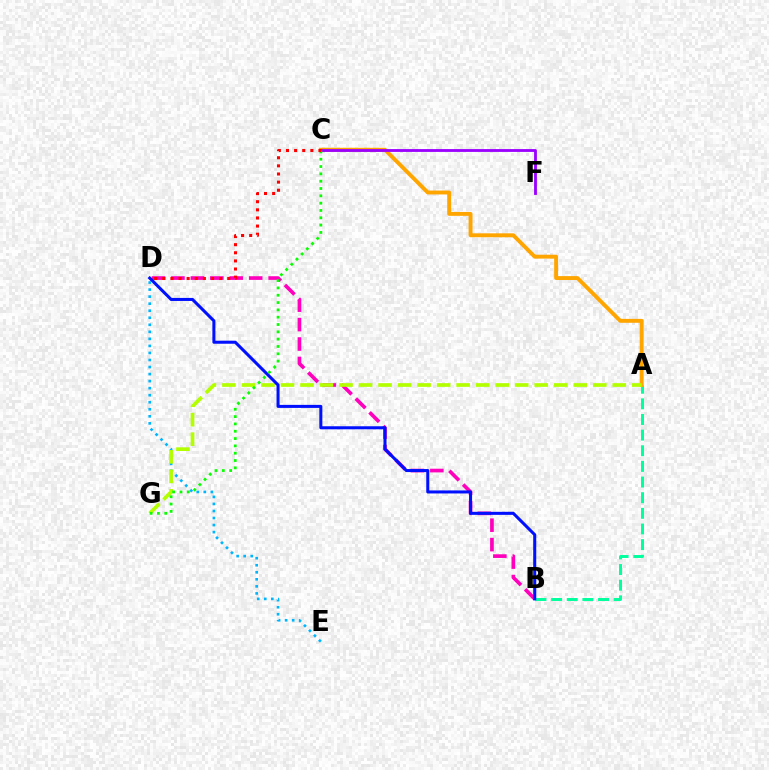{('D', 'E'): [{'color': '#00b5ff', 'line_style': 'dotted', 'thickness': 1.91}], ('A', 'B'): [{'color': '#00ff9d', 'line_style': 'dashed', 'thickness': 2.12}], ('A', 'C'): [{'color': '#ffa500', 'line_style': 'solid', 'thickness': 2.81}], ('C', 'F'): [{'color': '#9b00ff', 'line_style': 'solid', 'thickness': 2.04}], ('B', 'D'): [{'color': '#ff00bd', 'line_style': 'dashed', 'thickness': 2.64}, {'color': '#0010ff', 'line_style': 'solid', 'thickness': 2.19}], ('A', 'G'): [{'color': '#b3ff00', 'line_style': 'dashed', 'thickness': 2.65}], ('C', 'G'): [{'color': '#08ff00', 'line_style': 'dotted', 'thickness': 1.99}], ('C', 'D'): [{'color': '#ff0000', 'line_style': 'dotted', 'thickness': 2.21}]}